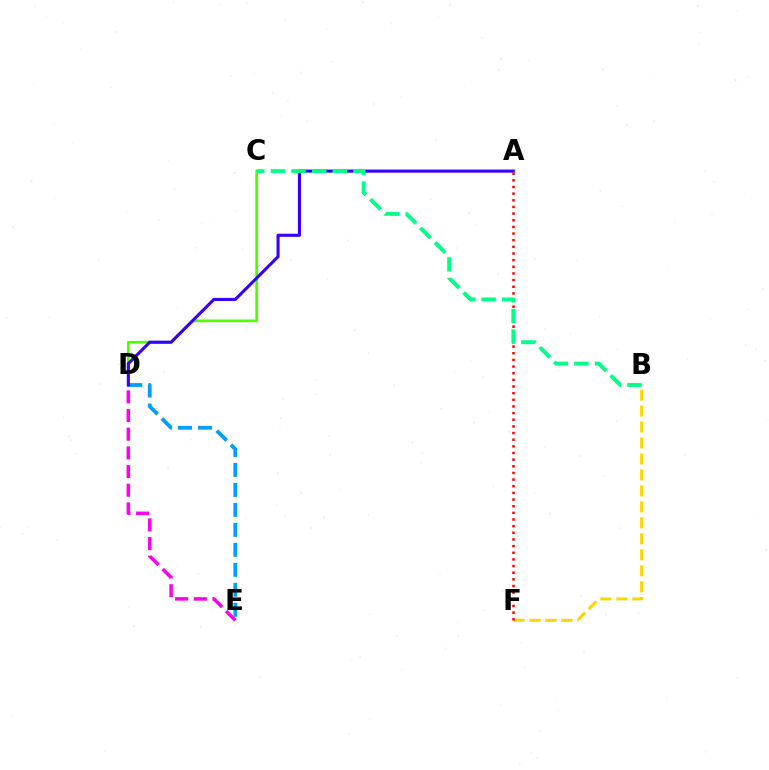{('C', 'D'): [{'color': '#4fff00', 'line_style': 'solid', 'thickness': 1.93}], ('D', 'E'): [{'color': '#009eff', 'line_style': 'dashed', 'thickness': 2.71}, {'color': '#ff00ed', 'line_style': 'dashed', 'thickness': 2.54}], ('A', 'D'): [{'color': '#3700ff', 'line_style': 'solid', 'thickness': 2.23}], ('B', 'F'): [{'color': '#ffd500', 'line_style': 'dashed', 'thickness': 2.17}], ('A', 'F'): [{'color': '#ff0000', 'line_style': 'dotted', 'thickness': 1.81}], ('B', 'C'): [{'color': '#00ff86', 'line_style': 'dashed', 'thickness': 2.8}]}